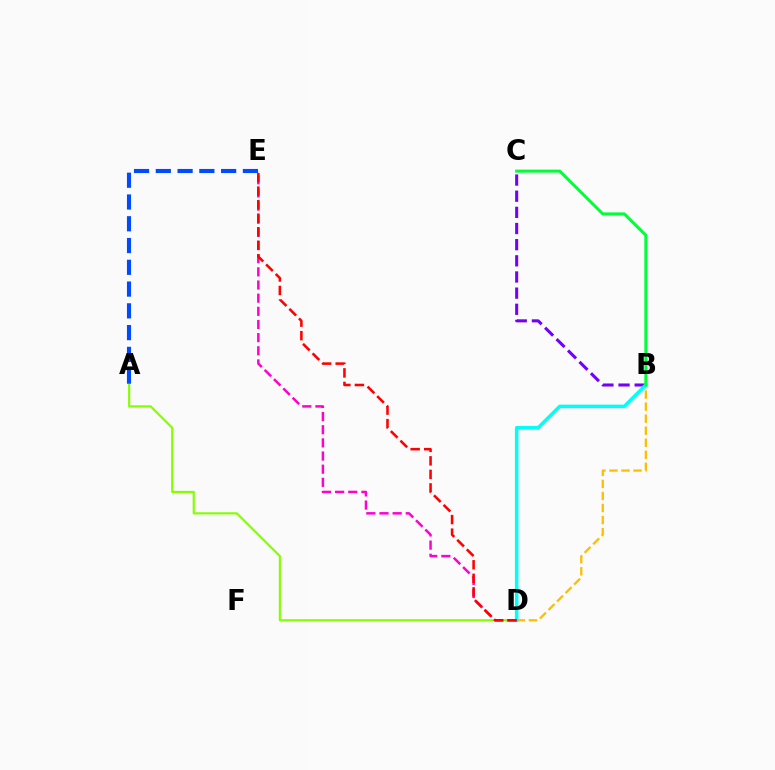{('B', 'C'): [{'color': '#7200ff', 'line_style': 'dashed', 'thickness': 2.19}, {'color': '#00ff39', 'line_style': 'solid', 'thickness': 2.16}], ('B', 'D'): [{'color': '#ffbd00', 'line_style': 'dashed', 'thickness': 1.64}, {'color': '#00fff6', 'line_style': 'solid', 'thickness': 2.53}], ('A', 'D'): [{'color': '#84ff00', 'line_style': 'solid', 'thickness': 1.55}], ('A', 'E'): [{'color': '#004bff', 'line_style': 'dashed', 'thickness': 2.96}], ('D', 'E'): [{'color': '#ff00cf', 'line_style': 'dashed', 'thickness': 1.79}, {'color': '#ff0000', 'line_style': 'dashed', 'thickness': 1.84}]}